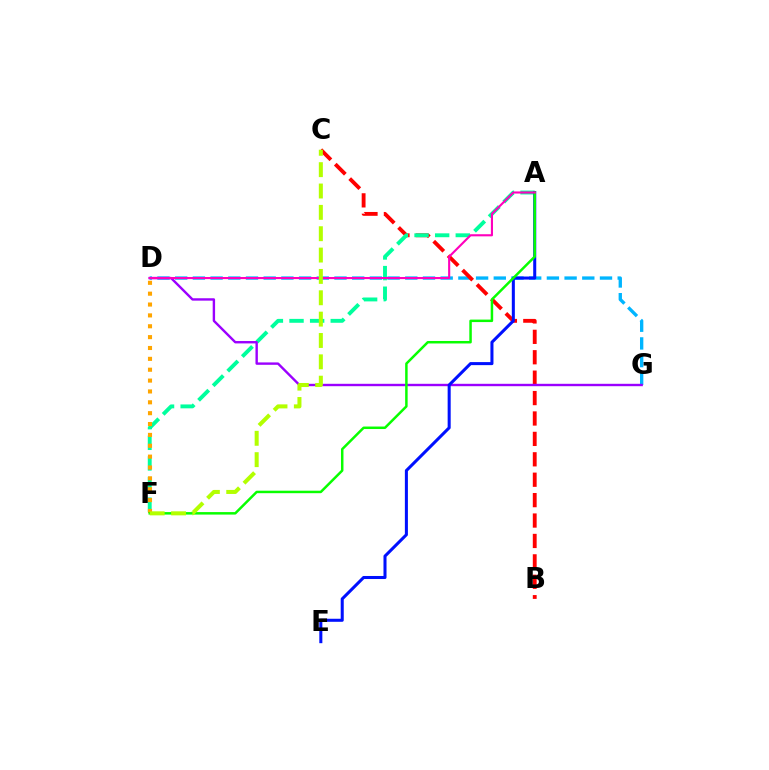{('D', 'G'): [{'color': '#00b5ff', 'line_style': 'dashed', 'thickness': 2.4}, {'color': '#9b00ff', 'line_style': 'solid', 'thickness': 1.72}], ('B', 'C'): [{'color': '#ff0000', 'line_style': 'dashed', 'thickness': 2.77}], ('A', 'F'): [{'color': '#00ff9d', 'line_style': 'dashed', 'thickness': 2.8}, {'color': '#08ff00', 'line_style': 'solid', 'thickness': 1.79}], ('A', 'E'): [{'color': '#0010ff', 'line_style': 'solid', 'thickness': 2.19}], ('D', 'F'): [{'color': '#ffa500', 'line_style': 'dotted', 'thickness': 2.95}], ('A', 'D'): [{'color': '#ff00bd', 'line_style': 'solid', 'thickness': 1.52}], ('C', 'F'): [{'color': '#b3ff00', 'line_style': 'dashed', 'thickness': 2.9}]}